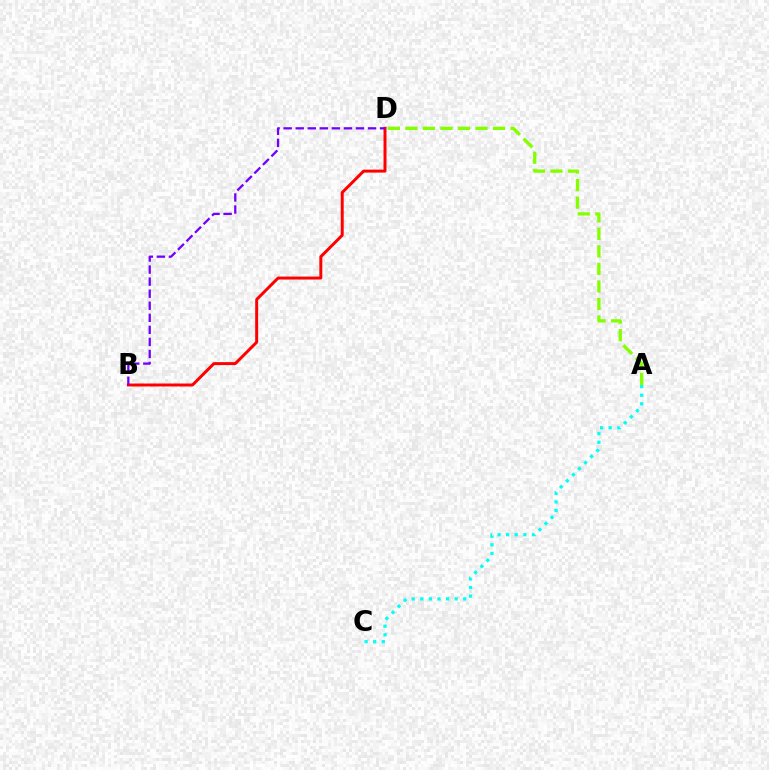{('A', 'C'): [{'color': '#00fff6', 'line_style': 'dotted', 'thickness': 2.33}], ('A', 'D'): [{'color': '#84ff00', 'line_style': 'dashed', 'thickness': 2.38}], ('B', 'D'): [{'color': '#ff0000', 'line_style': 'solid', 'thickness': 2.13}, {'color': '#7200ff', 'line_style': 'dashed', 'thickness': 1.64}]}